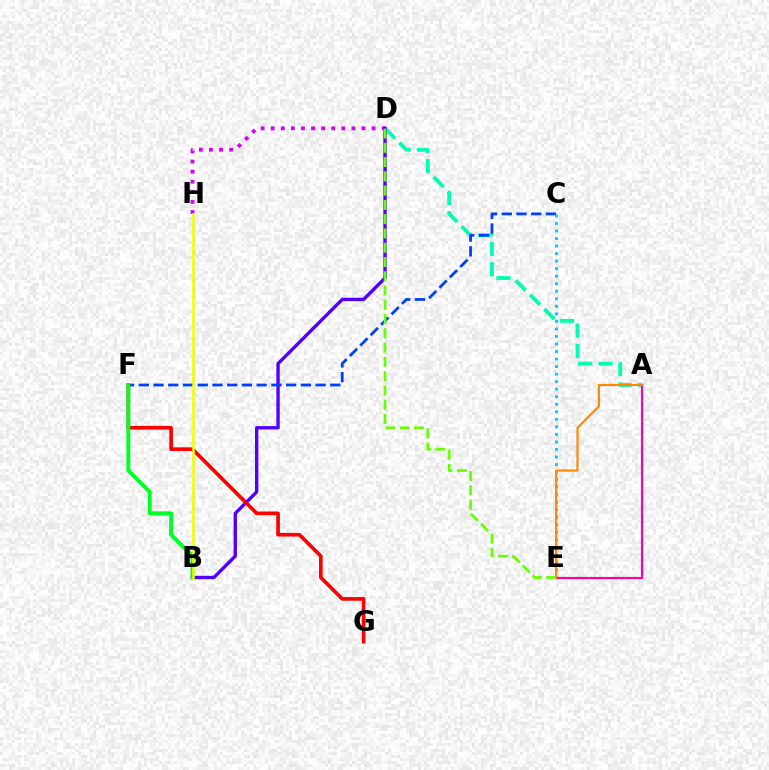{('A', 'D'): [{'color': '#00ffaf', 'line_style': 'dashed', 'thickness': 2.76}], ('D', 'H'): [{'color': '#d600ff', 'line_style': 'dotted', 'thickness': 2.74}], ('B', 'D'): [{'color': '#4f00ff', 'line_style': 'solid', 'thickness': 2.42}], ('C', 'F'): [{'color': '#003fff', 'line_style': 'dashed', 'thickness': 2.0}], ('C', 'E'): [{'color': '#00c7ff', 'line_style': 'dotted', 'thickness': 2.05}], ('F', 'G'): [{'color': '#ff0000', 'line_style': 'solid', 'thickness': 2.64}], ('B', 'F'): [{'color': '#00ff27', 'line_style': 'solid', 'thickness': 2.83}], ('A', 'E'): [{'color': '#ff00a0', 'line_style': 'solid', 'thickness': 1.55}, {'color': '#ff8800', 'line_style': 'solid', 'thickness': 1.56}], ('D', 'E'): [{'color': '#66ff00', 'line_style': 'dashed', 'thickness': 1.94}], ('B', 'H'): [{'color': '#eeff00', 'line_style': 'solid', 'thickness': 1.82}]}